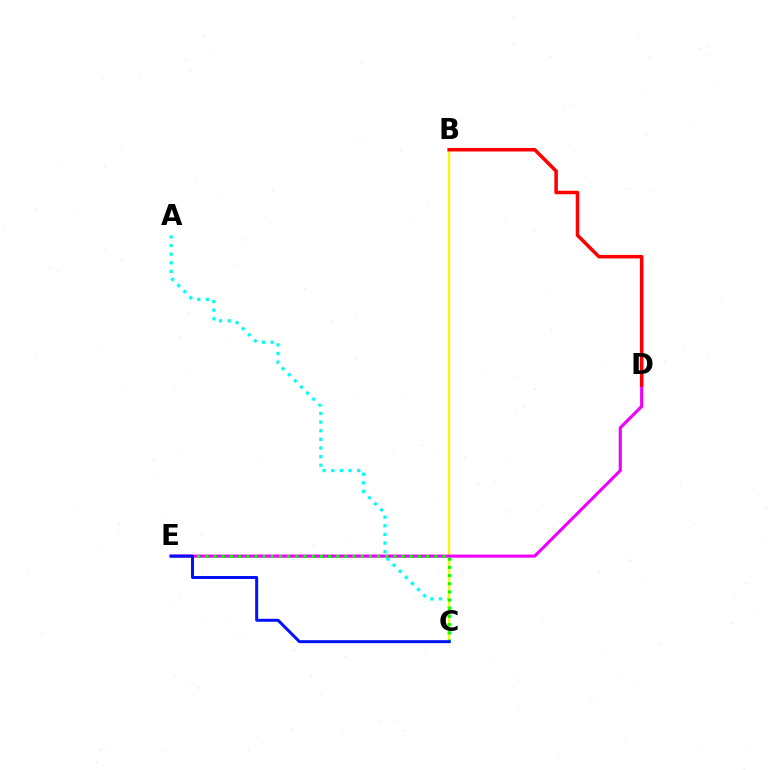{('A', 'C'): [{'color': '#00fff6', 'line_style': 'dotted', 'thickness': 2.34}], ('B', 'C'): [{'color': '#fcf500', 'line_style': 'solid', 'thickness': 1.61}], ('D', 'E'): [{'color': '#ee00ff', 'line_style': 'solid', 'thickness': 2.25}], ('C', 'E'): [{'color': '#08ff00', 'line_style': 'dotted', 'thickness': 2.22}, {'color': '#0010ff', 'line_style': 'solid', 'thickness': 2.14}], ('B', 'D'): [{'color': '#ff0000', 'line_style': 'solid', 'thickness': 2.55}]}